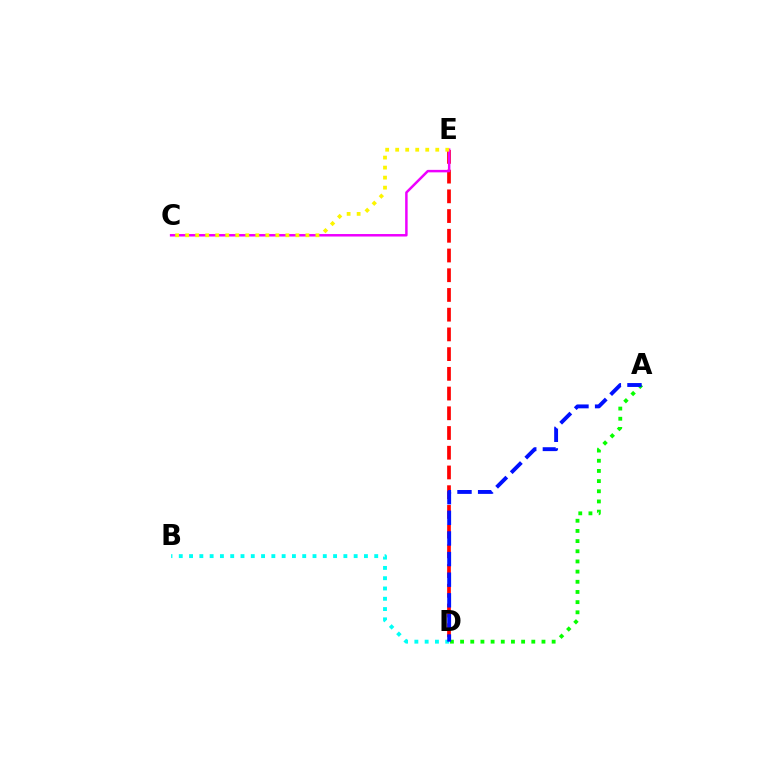{('D', 'E'): [{'color': '#ff0000', 'line_style': 'dashed', 'thickness': 2.68}], ('A', 'D'): [{'color': '#08ff00', 'line_style': 'dotted', 'thickness': 2.76}, {'color': '#0010ff', 'line_style': 'dashed', 'thickness': 2.8}], ('B', 'D'): [{'color': '#00fff6', 'line_style': 'dotted', 'thickness': 2.8}], ('C', 'E'): [{'color': '#ee00ff', 'line_style': 'solid', 'thickness': 1.79}, {'color': '#fcf500', 'line_style': 'dotted', 'thickness': 2.72}]}